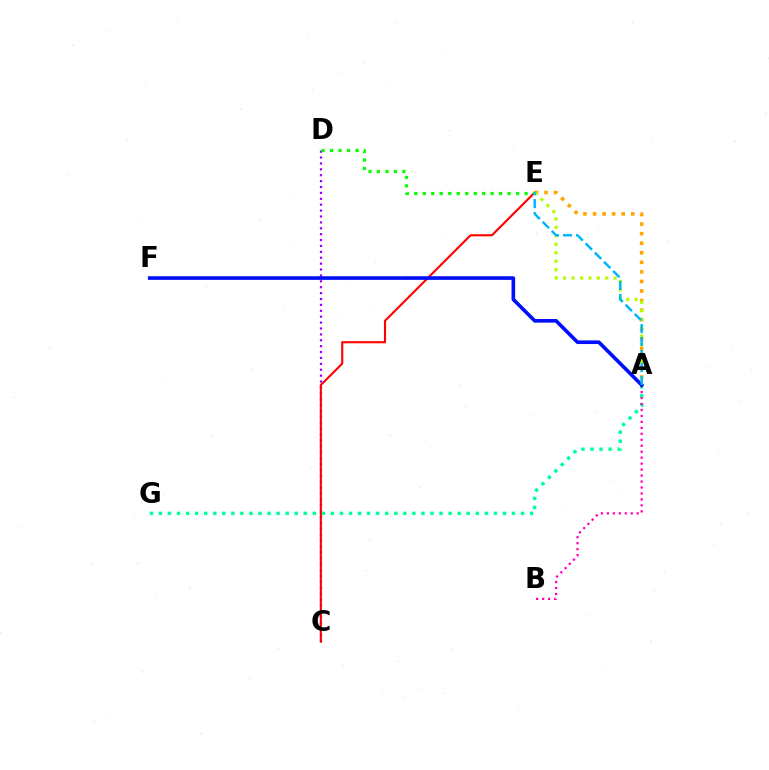{('C', 'D'): [{'color': '#9b00ff', 'line_style': 'dotted', 'thickness': 1.6}], ('A', 'G'): [{'color': '#00ff9d', 'line_style': 'dotted', 'thickness': 2.46}], ('C', 'E'): [{'color': '#ff0000', 'line_style': 'solid', 'thickness': 1.52}], ('A', 'E'): [{'color': '#ffa500', 'line_style': 'dotted', 'thickness': 2.6}, {'color': '#b3ff00', 'line_style': 'dotted', 'thickness': 2.29}, {'color': '#00b5ff', 'line_style': 'dashed', 'thickness': 1.76}], ('A', 'B'): [{'color': '#ff00bd', 'line_style': 'dotted', 'thickness': 1.62}], ('D', 'E'): [{'color': '#08ff00', 'line_style': 'dotted', 'thickness': 2.3}], ('A', 'F'): [{'color': '#0010ff', 'line_style': 'solid', 'thickness': 2.62}]}